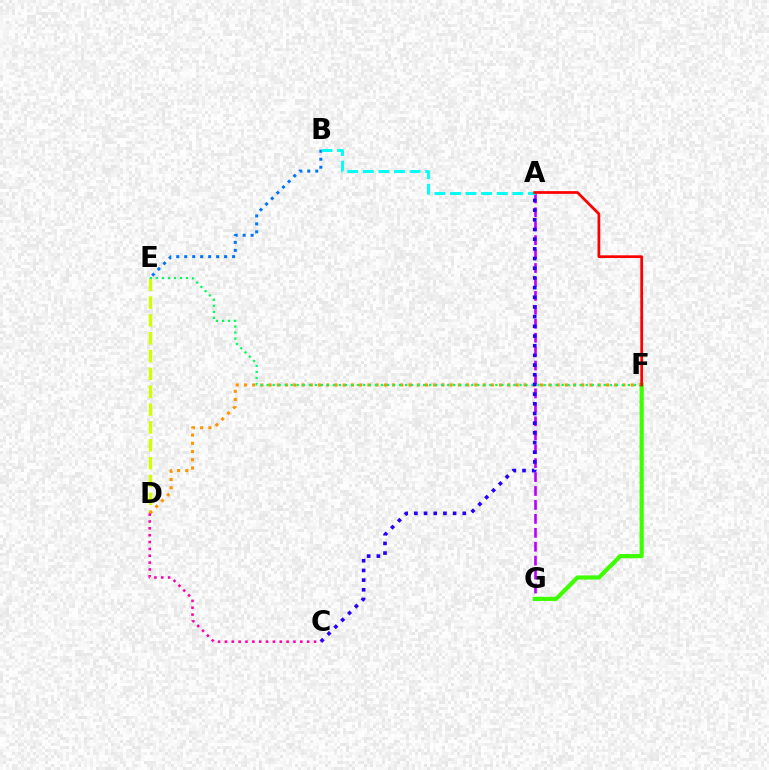{('B', 'E'): [{'color': '#0074ff', 'line_style': 'dotted', 'thickness': 2.17}], ('D', 'E'): [{'color': '#d1ff00', 'line_style': 'dashed', 'thickness': 2.42}], ('A', 'G'): [{'color': '#b900ff', 'line_style': 'dashed', 'thickness': 1.89}], ('A', 'B'): [{'color': '#00fff6', 'line_style': 'dashed', 'thickness': 2.12}], ('D', 'F'): [{'color': '#ff9400', 'line_style': 'dotted', 'thickness': 2.24}], ('E', 'F'): [{'color': '#00ff5c', 'line_style': 'dotted', 'thickness': 1.64}], ('F', 'G'): [{'color': '#3dff00', 'line_style': 'solid', 'thickness': 2.99}], ('A', 'F'): [{'color': '#ff0000', 'line_style': 'solid', 'thickness': 1.97}], ('A', 'C'): [{'color': '#2500ff', 'line_style': 'dotted', 'thickness': 2.63}], ('C', 'D'): [{'color': '#ff00ac', 'line_style': 'dotted', 'thickness': 1.86}]}